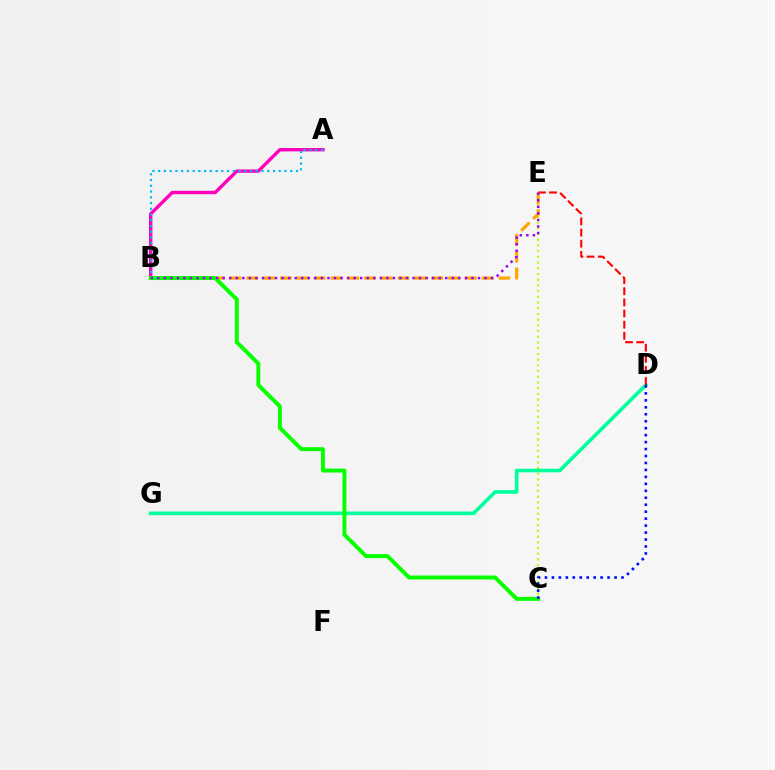{('C', 'E'): [{'color': '#b3ff00', 'line_style': 'dotted', 'thickness': 1.55}], ('A', 'B'): [{'color': '#ff00bd', 'line_style': 'solid', 'thickness': 2.44}, {'color': '#00b5ff', 'line_style': 'dotted', 'thickness': 1.56}], ('D', 'G'): [{'color': '#00ff9d', 'line_style': 'solid', 'thickness': 2.59}], ('D', 'E'): [{'color': '#ff0000', 'line_style': 'dashed', 'thickness': 1.51}], ('B', 'E'): [{'color': '#ffa500', 'line_style': 'dashed', 'thickness': 2.28}, {'color': '#9b00ff', 'line_style': 'dotted', 'thickness': 1.78}], ('B', 'C'): [{'color': '#08ff00', 'line_style': 'solid', 'thickness': 2.85}], ('C', 'D'): [{'color': '#0010ff', 'line_style': 'dotted', 'thickness': 1.89}]}